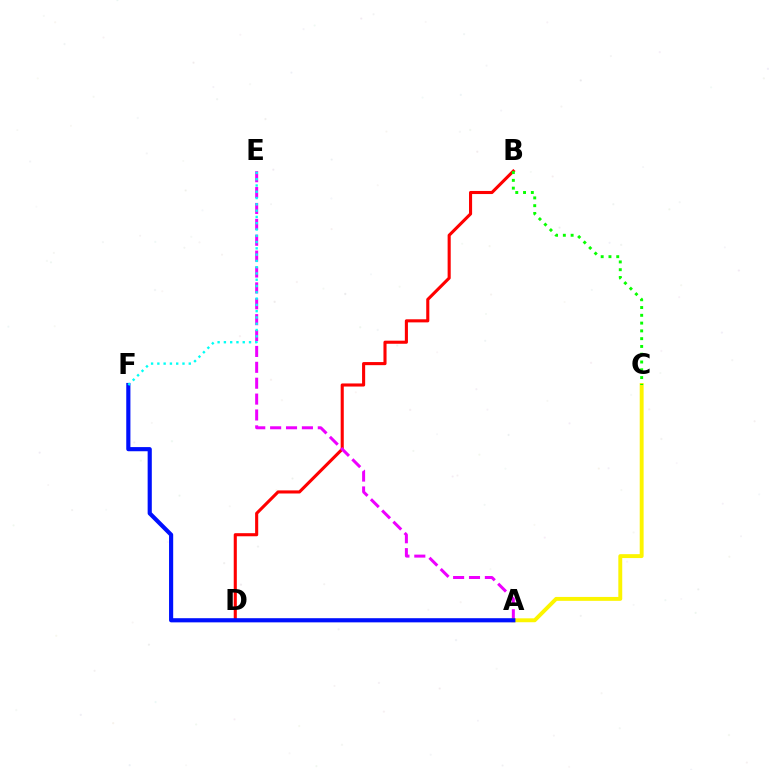{('B', 'D'): [{'color': '#ff0000', 'line_style': 'solid', 'thickness': 2.23}], ('A', 'E'): [{'color': '#ee00ff', 'line_style': 'dashed', 'thickness': 2.16}], ('A', 'C'): [{'color': '#fcf500', 'line_style': 'solid', 'thickness': 2.81}], ('A', 'F'): [{'color': '#0010ff', 'line_style': 'solid', 'thickness': 2.99}], ('B', 'C'): [{'color': '#08ff00', 'line_style': 'dotted', 'thickness': 2.11}], ('E', 'F'): [{'color': '#00fff6', 'line_style': 'dotted', 'thickness': 1.71}]}